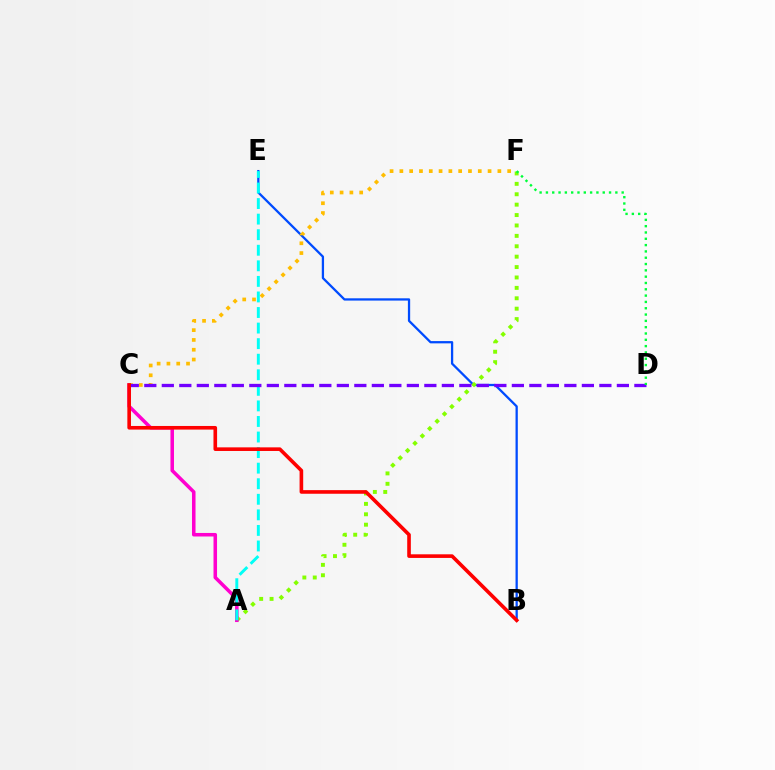{('B', 'E'): [{'color': '#004bff', 'line_style': 'solid', 'thickness': 1.64}], ('A', 'F'): [{'color': '#84ff00', 'line_style': 'dotted', 'thickness': 2.83}], ('A', 'C'): [{'color': '#ff00cf', 'line_style': 'solid', 'thickness': 2.54}], ('C', 'F'): [{'color': '#ffbd00', 'line_style': 'dotted', 'thickness': 2.66}], ('A', 'E'): [{'color': '#00fff6', 'line_style': 'dashed', 'thickness': 2.11}], ('C', 'D'): [{'color': '#7200ff', 'line_style': 'dashed', 'thickness': 2.38}], ('B', 'C'): [{'color': '#ff0000', 'line_style': 'solid', 'thickness': 2.61}], ('D', 'F'): [{'color': '#00ff39', 'line_style': 'dotted', 'thickness': 1.72}]}